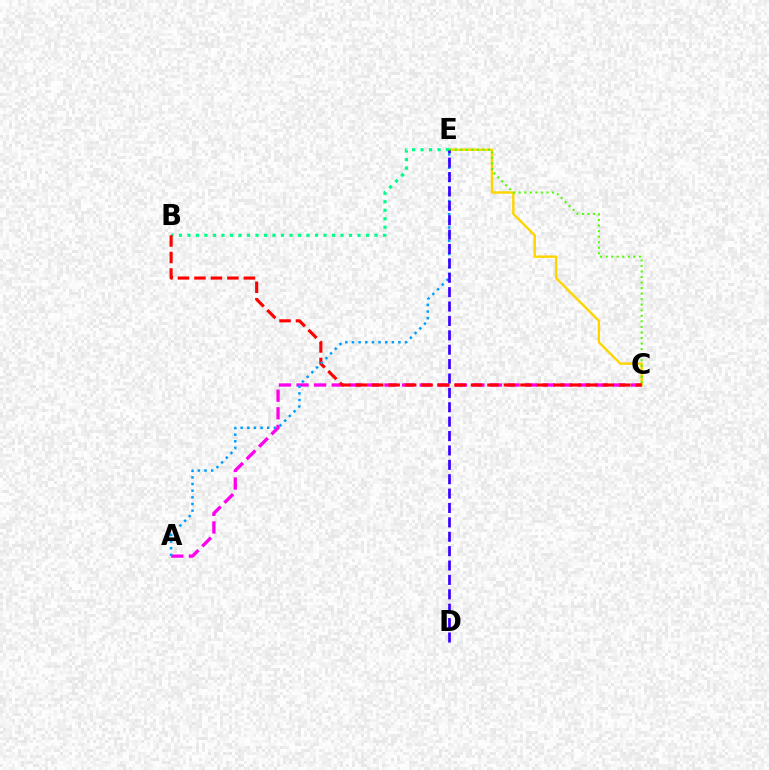{('C', 'E'): [{'color': '#ffd500', 'line_style': 'solid', 'thickness': 1.74}, {'color': '#4fff00', 'line_style': 'dotted', 'thickness': 1.51}], ('B', 'E'): [{'color': '#00ff86', 'line_style': 'dotted', 'thickness': 2.31}], ('A', 'C'): [{'color': '#ff00ed', 'line_style': 'dashed', 'thickness': 2.39}], ('B', 'C'): [{'color': '#ff0000', 'line_style': 'dashed', 'thickness': 2.24}], ('A', 'E'): [{'color': '#009eff', 'line_style': 'dotted', 'thickness': 1.8}], ('D', 'E'): [{'color': '#3700ff', 'line_style': 'dashed', 'thickness': 1.95}]}